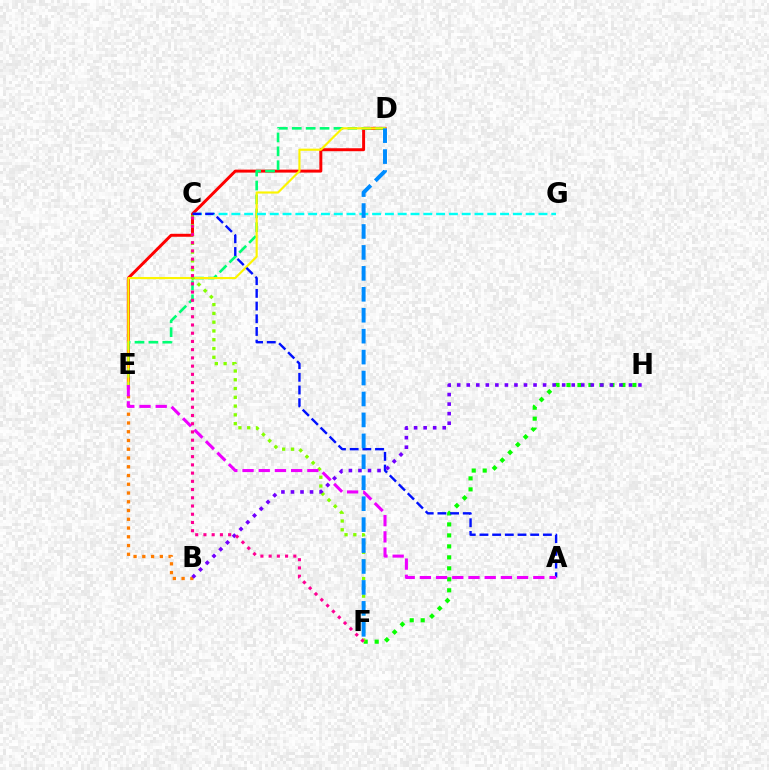{('D', 'E'): [{'color': '#ff0000', 'line_style': 'solid', 'thickness': 2.14}, {'color': '#00ff74', 'line_style': 'dashed', 'thickness': 1.89}, {'color': '#fcf500', 'line_style': 'solid', 'thickness': 1.55}], ('F', 'H'): [{'color': '#08ff00', 'line_style': 'dotted', 'thickness': 2.98}], ('C', 'G'): [{'color': '#00fff6', 'line_style': 'dashed', 'thickness': 1.74}], ('B', 'E'): [{'color': '#ff7c00', 'line_style': 'dotted', 'thickness': 2.38}], ('C', 'F'): [{'color': '#84ff00', 'line_style': 'dotted', 'thickness': 2.38}, {'color': '#ff0094', 'line_style': 'dotted', 'thickness': 2.24}], ('A', 'C'): [{'color': '#0010ff', 'line_style': 'dashed', 'thickness': 1.72}], ('D', 'F'): [{'color': '#008cff', 'line_style': 'dashed', 'thickness': 2.84}], ('B', 'H'): [{'color': '#7200ff', 'line_style': 'dotted', 'thickness': 2.59}], ('A', 'E'): [{'color': '#ee00ff', 'line_style': 'dashed', 'thickness': 2.2}]}